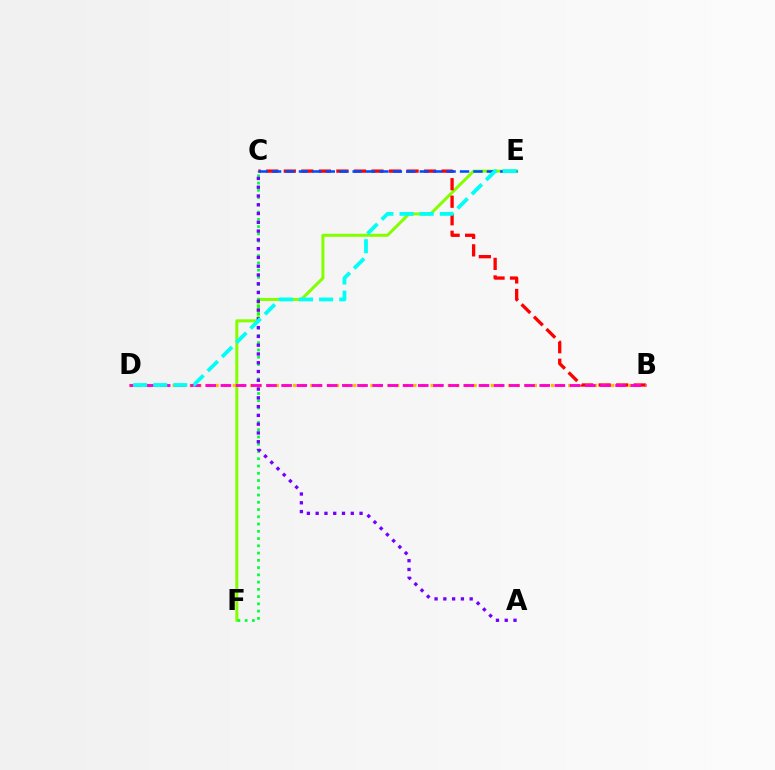{('E', 'F'): [{'color': '#84ff00', 'line_style': 'solid', 'thickness': 2.17}], ('C', 'F'): [{'color': '#00ff39', 'line_style': 'dotted', 'thickness': 1.97}], ('B', 'C'): [{'color': '#ff0000', 'line_style': 'dashed', 'thickness': 2.38}], ('A', 'C'): [{'color': '#7200ff', 'line_style': 'dotted', 'thickness': 2.38}], ('B', 'D'): [{'color': '#ffbd00', 'line_style': 'dotted', 'thickness': 2.34}, {'color': '#ff00cf', 'line_style': 'dashed', 'thickness': 2.06}], ('C', 'E'): [{'color': '#004bff', 'line_style': 'dashed', 'thickness': 1.82}], ('D', 'E'): [{'color': '#00fff6', 'line_style': 'dashed', 'thickness': 2.73}]}